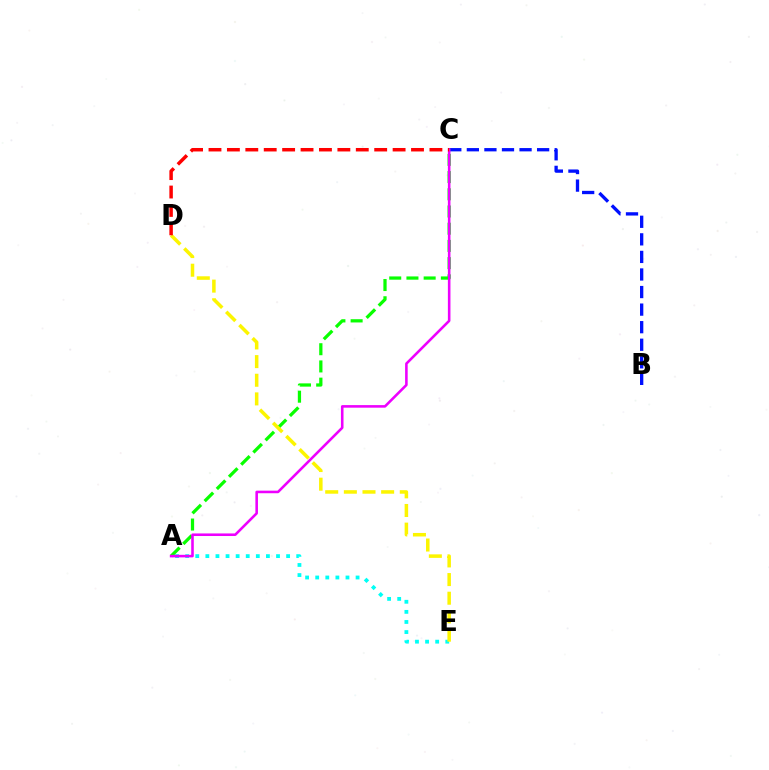{('A', 'E'): [{'color': '#00fff6', 'line_style': 'dotted', 'thickness': 2.74}], ('B', 'C'): [{'color': '#0010ff', 'line_style': 'dashed', 'thickness': 2.39}], ('A', 'C'): [{'color': '#08ff00', 'line_style': 'dashed', 'thickness': 2.34}, {'color': '#ee00ff', 'line_style': 'solid', 'thickness': 1.86}], ('D', 'E'): [{'color': '#fcf500', 'line_style': 'dashed', 'thickness': 2.53}], ('C', 'D'): [{'color': '#ff0000', 'line_style': 'dashed', 'thickness': 2.5}]}